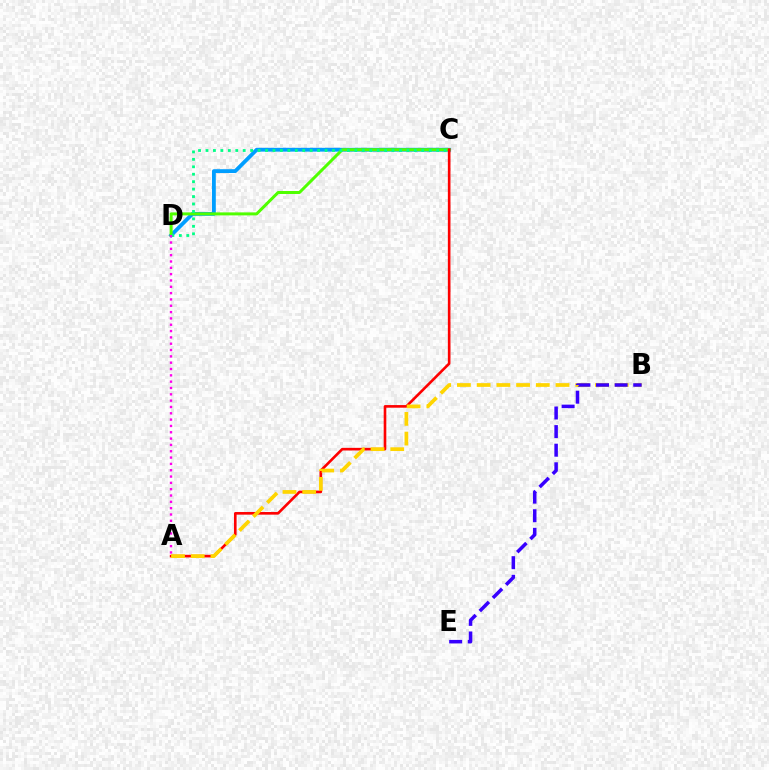{('C', 'D'): [{'color': '#009eff', 'line_style': 'solid', 'thickness': 2.75}, {'color': '#4fff00', 'line_style': 'solid', 'thickness': 2.16}, {'color': '#00ff86', 'line_style': 'dotted', 'thickness': 2.02}], ('A', 'C'): [{'color': '#ff0000', 'line_style': 'solid', 'thickness': 1.89}], ('A', 'D'): [{'color': '#ff00ed', 'line_style': 'dotted', 'thickness': 1.72}], ('A', 'B'): [{'color': '#ffd500', 'line_style': 'dashed', 'thickness': 2.68}], ('B', 'E'): [{'color': '#3700ff', 'line_style': 'dashed', 'thickness': 2.53}]}